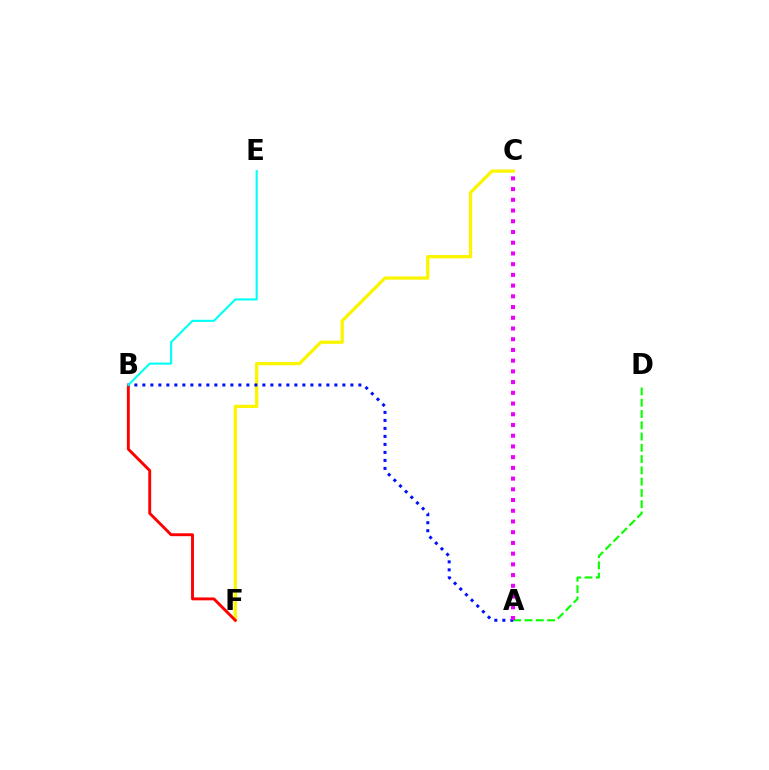{('C', 'F'): [{'color': '#fcf500', 'line_style': 'solid', 'thickness': 2.36}], ('A', 'D'): [{'color': '#08ff00', 'line_style': 'dashed', 'thickness': 1.53}], ('B', 'F'): [{'color': '#ff0000', 'line_style': 'solid', 'thickness': 2.08}], ('A', 'B'): [{'color': '#0010ff', 'line_style': 'dotted', 'thickness': 2.17}], ('A', 'C'): [{'color': '#ee00ff', 'line_style': 'dotted', 'thickness': 2.91}], ('B', 'E'): [{'color': '#00fff6', 'line_style': 'solid', 'thickness': 1.52}]}